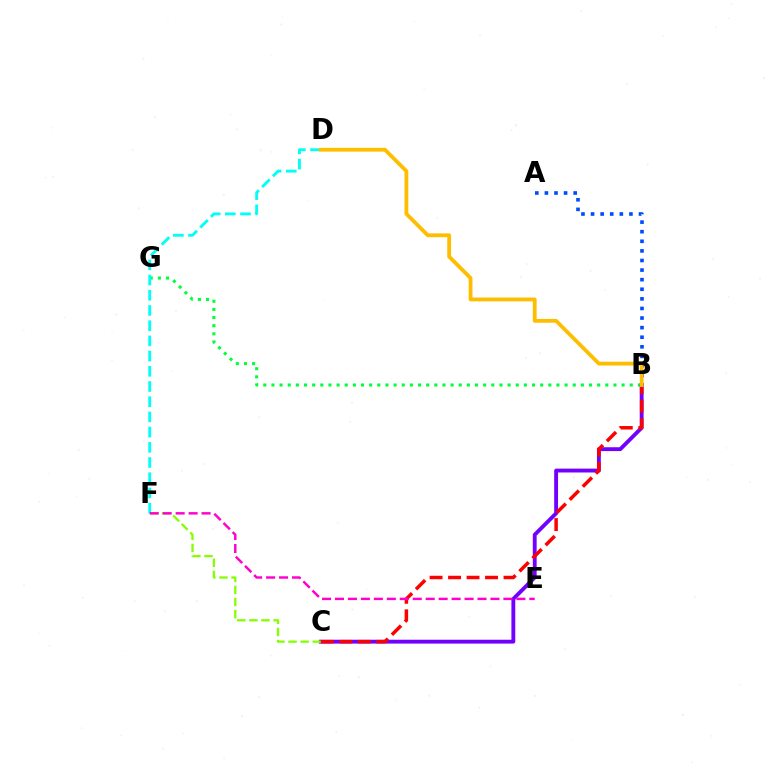{('B', 'G'): [{'color': '#00ff39', 'line_style': 'dotted', 'thickness': 2.21}], ('A', 'B'): [{'color': '#004bff', 'line_style': 'dotted', 'thickness': 2.61}], ('D', 'F'): [{'color': '#00fff6', 'line_style': 'dashed', 'thickness': 2.07}], ('B', 'C'): [{'color': '#7200ff', 'line_style': 'solid', 'thickness': 2.78}, {'color': '#ff0000', 'line_style': 'dashed', 'thickness': 2.51}], ('B', 'D'): [{'color': '#ffbd00', 'line_style': 'solid', 'thickness': 2.74}], ('C', 'F'): [{'color': '#84ff00', 'line_style': 'dashed', 'thickness': 1.65}], ('E', 'F'): [{'color': '#ff00cf', 'line_style': 'dashed', 'thickness': 1.76}]}